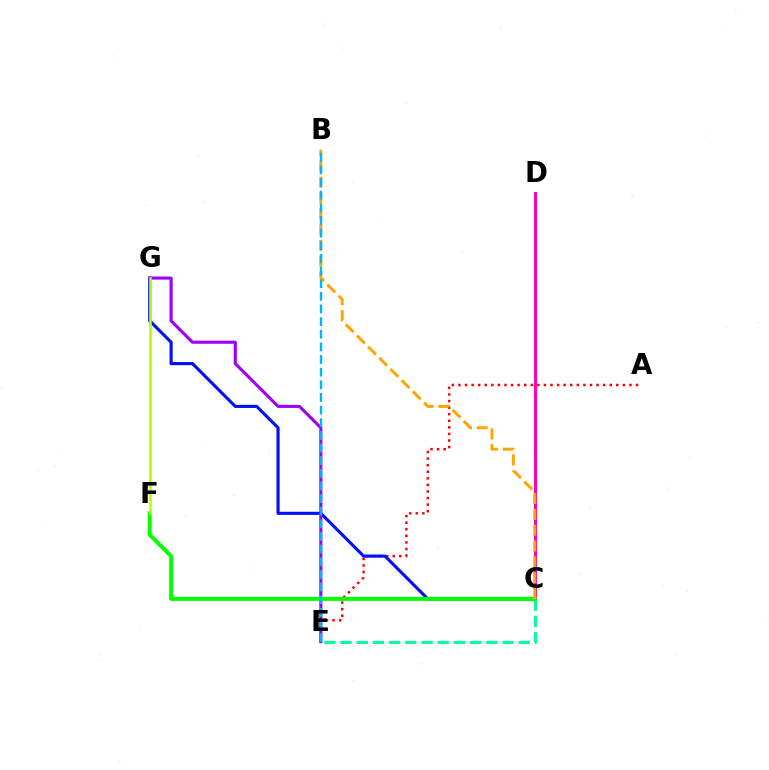{('C', 'D'): [{'color': '#ff00bd', 'line_style': 'solid', 'thickness': 2.15}], ('A', 'E'): [{'color': '#ff0000', 'line_style': 'dotted', 'thickness': 1.79}], ('C', 'E'): [{'color': '#00ff9d', 'line_style': 'dashed', 'thickness': 2.2}], ('C', 'G'): [{'color': '#0010ff', 'line_style': 'solid', 'thickness': 2.24}], ('E', 'G'): [{'color': '#9b00ff', 'line_style': 'solid', 'thickness': 2.23}], ('C', 'F'): [{'color': '#08ff00', 'line_style': 'solid', 'thickness': 2.87}], ('F', 'G'): [{'color': '#b3ff00', 'line_style': 'solid', 'thickness': 1.85}], ('B', 'C'): [{'color': '#ffa500', 'line_style': 'dashed', 'thickness': 2.15}], ('B', 'E'): [{'color': '#00b5ff', 'line_style': 'dashed', 'thickness': 1.72}]}